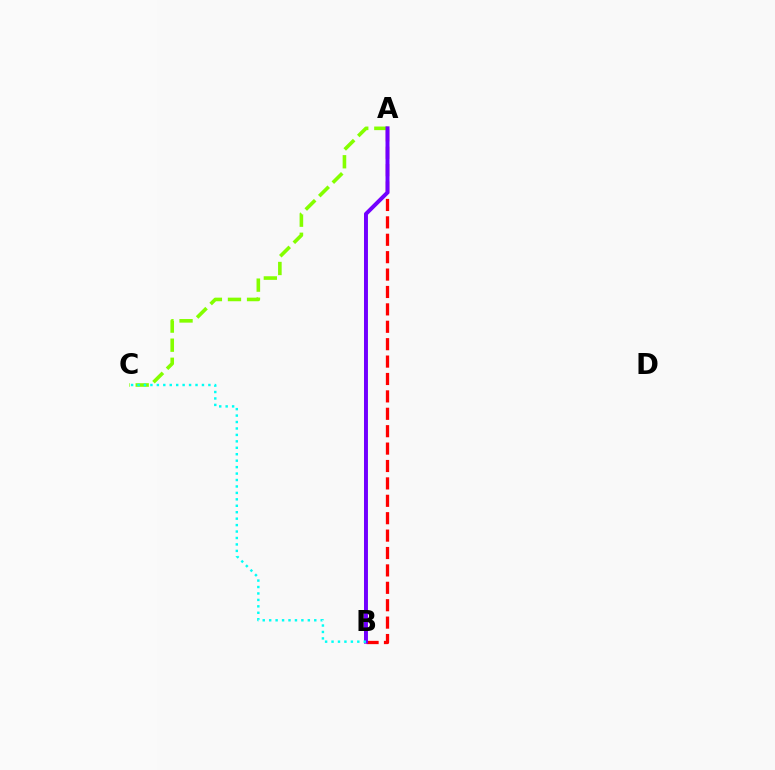{('A', 'B'): [{'color': '#ff0000', 'line_style': 'dashed', 'thickness': 2.36}, {'color': '#7200ff', 'line_style': 'solid', 'thickness': 2.85}], ('A', 'C'): [{'color': '#84ff00', 'line_style': 'dashed', 'thickness': 2.59}], ('B', 'C'): [{'color': '#00fff6', 'line_style': 'dotted', 'thickness': 1.75}]}